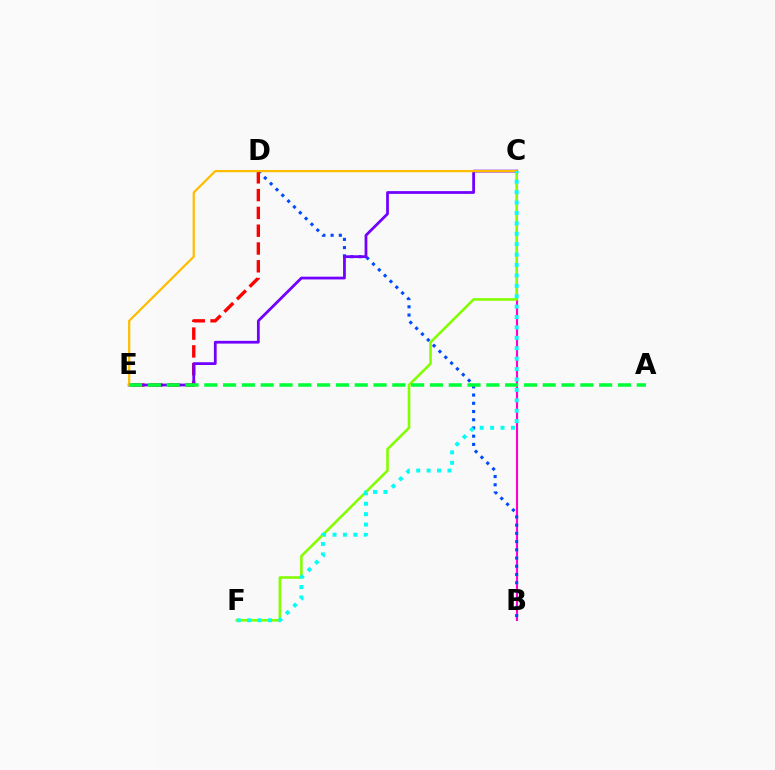{('B', 'C'): [{'color': '#ff00cf', 'line_style': 'solid', 'thickness': 1.53}], ('B', 'D'): [{'color': '#004bff', 'line_style': 'dotted', 'thickness': 2.23}], ('C', 'F'): [{'color': '#84ff00', 'line_style': 'solid', 'thickness': 1.87}, {'color': '#00fff6', 'line_style': 'dotted', 'thickness': 2.83}], ('D', 'E'): [{'color': '#ff0000', 'line_style': 'dashed', 'thickness': 2.42}], ('C', 'E'): [{'color': '#7200ff', 'line_style': 'solid', 'thickness': 1.99}, {'color': '#ffbd00', 'line_style': 'solid', 'thickness': 1.6}], ('A', 'E'): [{'color': '#00ff39', 'line_style': 'dashed', 'thickness': 2.55}]}